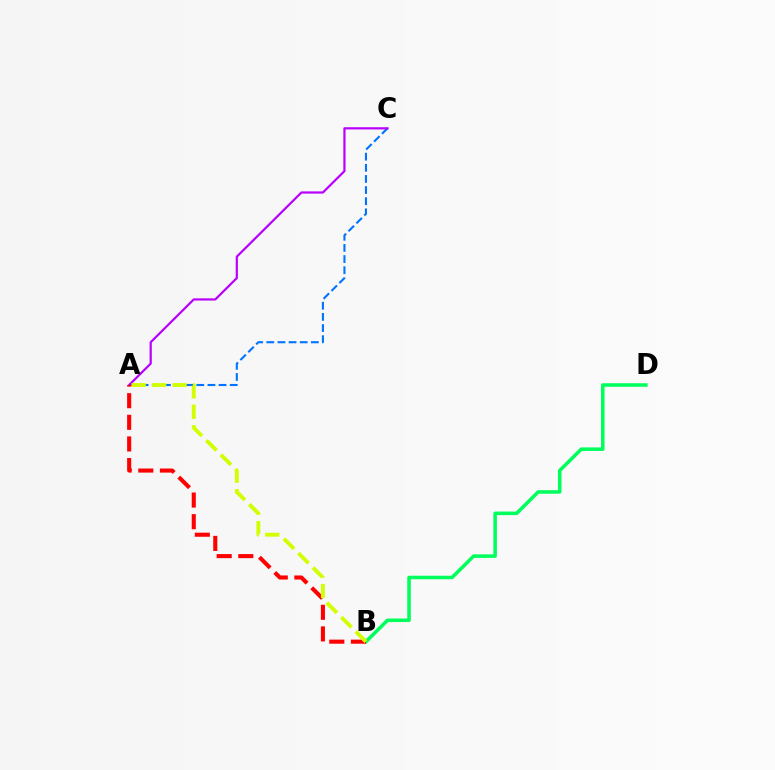{('B', 'D'): [{'color': '#00ff5c', 'line_style': 'solid', 'thickness': 2.55}], ('A', 'C'): [{'color': '#0074ff', 'line_style': 'dashed', 'thickness': 1.51}, {'color': '#b900ff', 'line_style': 'solid', 'thickness': 1.59}], ('A', 'B'): [{'color': '#ff0000', 'line_style': 'dashed', 'thickness': 2.94}, {'color': '#d1ff00', 'line_style': 'dashed', 'thickness': 2.78}]}